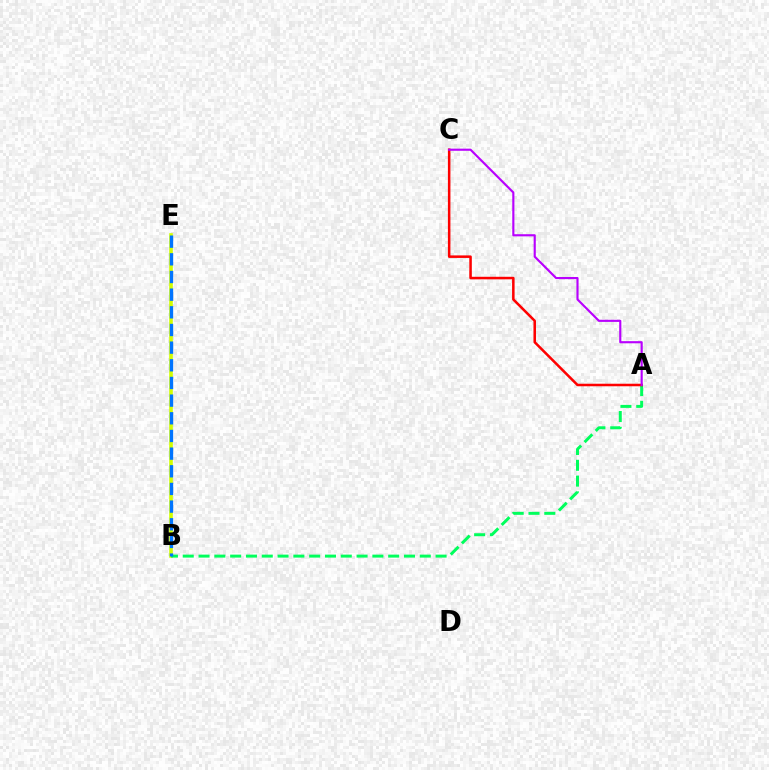{('B', 'E'): [{'color': '#d1ff00', 'line_style': 'solid', 'thickness': 2.61}, {'color': '#0074ff', 'line_style': 'dashed', 'thickness': 2.4}], ('A', 'B'): [{'color': '#00ff5c', 'line_style': 'dashed', 'thickness': 2.15}], ('A', 'C'): [{'color': '#ff0000', 'line_style': 'solid', 'thickness': 1.82}, {'color': '#b900ff', 'line_style': 'solid', 'thickness': 1.54}]}